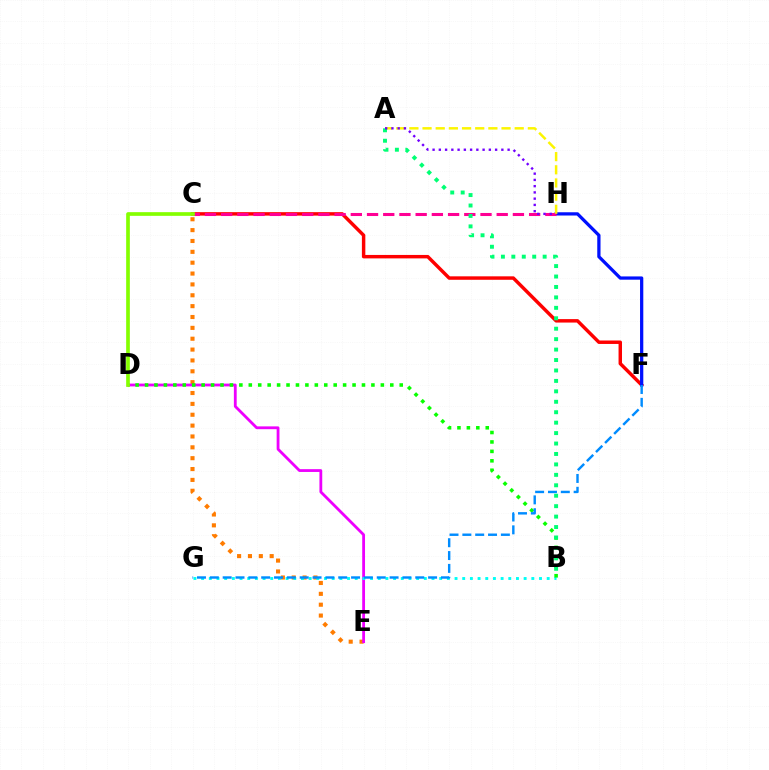{('C', 'F'): [{'color': '#ff0000', 'line_style': 'solid', 'thickness': 2.49}], ('F', 'H'): [{'color': '#0010ff', 'line_style': 'solid', 'thickness': 2.35}], ('C', 'E'): [{'color': '#ff7c00', 'line_style': 'dotted', 'thickness': 2.95}], ('D', 'E'): [{'color': '#ee00ff', 'line_style': 'solid', 'thickness': 2.02}], ('B', 'G'): [{'color': '#00fff6', 'line_style': 'dotted', 'thickness': 2.09}], ('B', 'D'): [{'color': '#08ff00', 'line_style': 'dotted', 'thickness': 2.56}], ('C', 'H'): [{'color': '#ff0094', 'line_style': 'dashed', 'thickness': 2.2}], ('A', 'H'): [{'color': '#fcf500', 'line_style': 'dashed', 'thickness': 1.79}, {'color': '#7200ff', 'line_style': 'dotted', 'thickness': 1.7}], ('A', 'B'): [{'color': '#00ff74', 'line_style': 'dotted', 'thickness': 2.84}], ('C', 'D'): [{'color': '#84ff00', 'line_style': 'solid', 'thickness': 2.65}], ('F', 'G'): [{'color': '#008cff', 'line_style': 'dashed', 'thickness': 1.74}]}